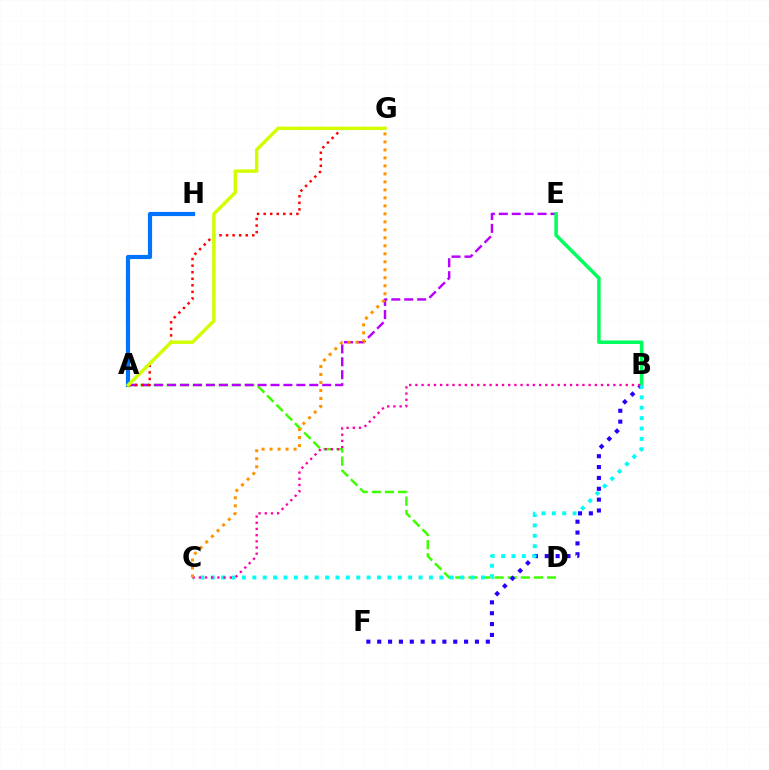{('A', 'D'): [{'color': '#3dff00', 'line_style': 'dashed', 'thickness': 1.78}], ('B', 'F'): [{'color': '#2500ff', 'line_style': 'dotted', 'thickness': 2.95}], ('A', 'E'): [{'color': '#b900ff', 'line_style': 'dashed', 'thickness': 1.76}], ('A', 'H'): [{'color': '#0074ff', 'line_style': 'solid', 'thickness': 3.0}], ('B', 'E'): [{'color': '#00ff5c', 'line_style': 'solid', 'thickness': 2.52}], ('A', 'G'): [{'color': '#ff0000', 'line_style': 'dotted', 'thickness': 1.78}, {'color': '#d1ff00', 'line_style': 'solid', 'thickness': 2.47}], ('B', 'C'): [{'color': '#00fff6', 'line_style': 'dotted', 'thickness': 2.82}, {'color': '#ff00ac', 'line_style': 'dotted', 'thickness': 1.68}], ('C', 'G'): [{'color': '#ff9400', 'line_style': 'dotted', 'thickness': 2.17}]}